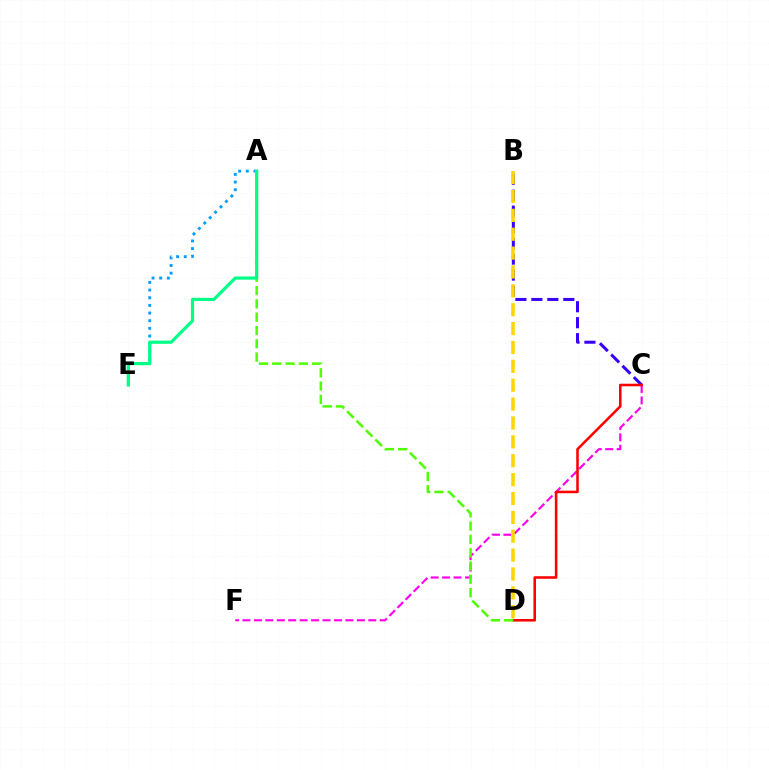{('A', 'E'): [{'color': '#009eff', 'line_style': 'dotted', 'thickness': 2.08}, {'color': '#00ff86', 'line_style': 'solid', 'thickness': 2.28}], ('C', 'F'): [{'color': '#ff00ed', 'line_style': 'dashed', 'thickness': 1.55}], ('B', 'C'): [{'color': '#3700ff', 'line_style': 'dashed', 'thickness': 2.17}], ('C', 'D'): [{'color': '#ff0000', 'line_style': 'solid', 'thickness': 1.85}], ('A', 'D'): [{'color': '#4fff00', 'line_style': 'dashed', 'thickness': 1.81}], ('B', 'D'): [{'color': '#ffd500', 'line_style': 'dashed', 'thickness': 2.56}]}